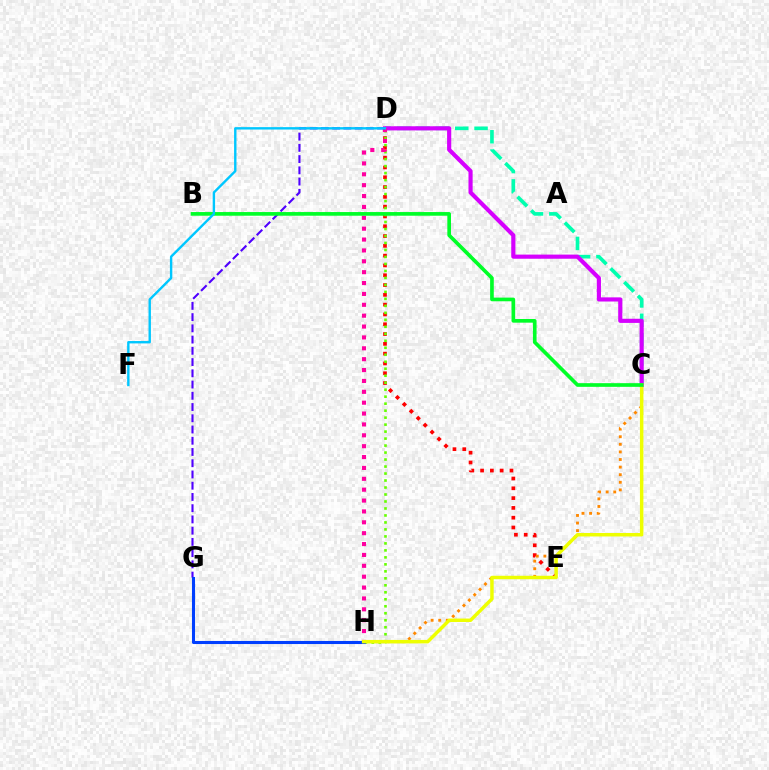{('D', 'E'): [{'color': '#ff0000', 'line_style': 'dotted', 'thickness': 2.66}], ('C', 'H'): [{'color': '#ff8800', 'line_style': 'dotted', 'thickness': 2.06}, {'color': '#eeff00', 'line_style': 'solid', 'thickness': 2.5}], ('C', 'D'): [{'color': '#00ffaf', 'line_style': 'dashed', 'thickness': 2.63}, {'color': '#d600ff', 'line_style': 'solid', 'thickness': 2.99}], ('D', 'H'): [{'color': '#66ff00', 'line_style': 'dotted', 'thickness': 1.9}, {'color': '#ff00a0', 'line_style': 'dotted', 'thickness': 2.95}], ('D', 'G'): [{'color': '#4f00ff', 'line_style': 'dashed', 'thickness': 1.53}], ('G', 'H'): [{'color': '#003fff', 'line_style': 'solid', 'thickness': 2.21}], ('B', 'C'): [{'color': '#00ff27', 'line_style': 'solid', 'thickness': 2.64}], ('D', 'F'): [{'color': '#00c7ff', 'line_style': 'solid', 'thickness': 1.72}]}